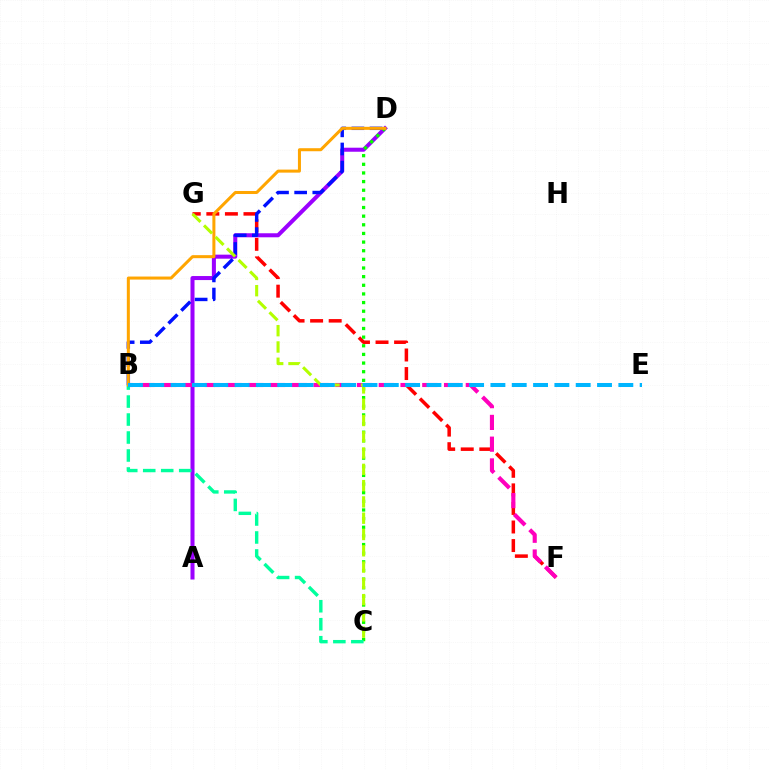{('F', 'G'): [{'color': '#ff0000', 'line_style': 'dashed', 'thickness': 2.52}], ('A', 'D'): [{'color': '#9b00ff', 'line_style': 'solid', 'thickness': 2.9}], ('C', 'D'): [{'color': '#08ff00', 'line_style': 'dotted', 'thickness': 2.35}], ('B', 'F'): [{'color': '#ff00bd', 'line_style': 'dashed', 'thickness': 2.96}], ('B', 'C'): [{'color': '#00ff9d', 'line_style': 'dashed', 'thickness': 2.44}], ('B', 'D'): [{'color': '#0010ff', 'line_style': 'dashed', 'thickness': 2.46}, {'color': '#ffa500', 'line_style': 'solid', 'thickness': 2.18}], ('C', 'G'): [{'color': '#b3ff00', 'line_style': 'dashed', 'thickness': 2.21}], ('B', 'E'): [{'color': '#00b5ff', 'line_style': 'dashed', 'thickness': 2.9}]}